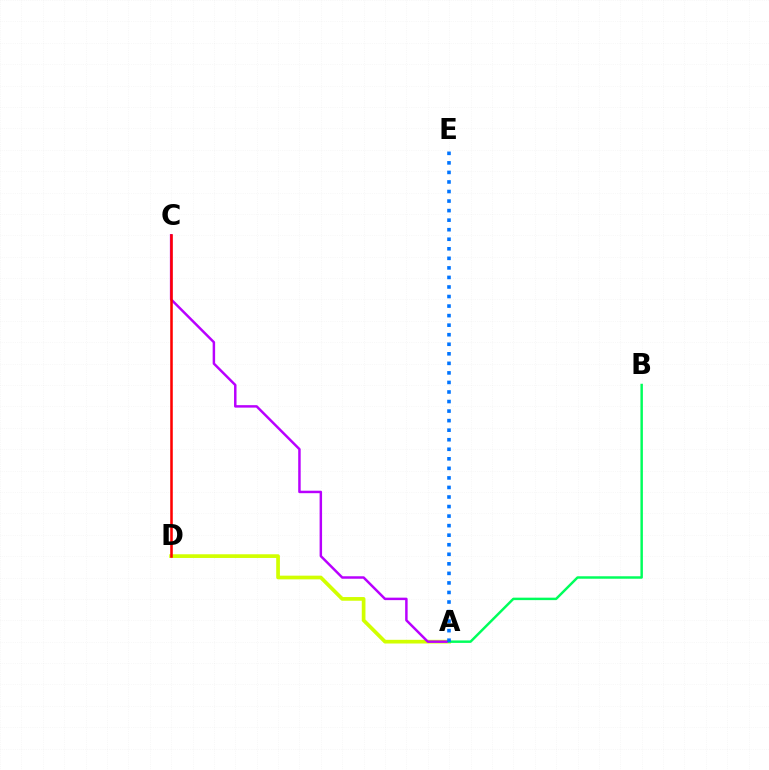{('A', 'D'): [{'color': '#d1ff00', 'line_style': 'solid', 'thickness': 2.66}], ('A', 'C'): [{'color': '#b900ff', 'line_style': 'solid', 'thickness': 1.78}], ('A', 'B'): [{'color': '#00ff5c', 'line_style': 'solid', 'thickness': 1.77}], ('C', 'D'): [{'color': '#ff0000', 'line_style': 'solid', 'thickness': 1.84}], ('A', 'E'): [{'color': '#0074ff', 'line_style': 'dotted', 'thickness': 2.59}]}